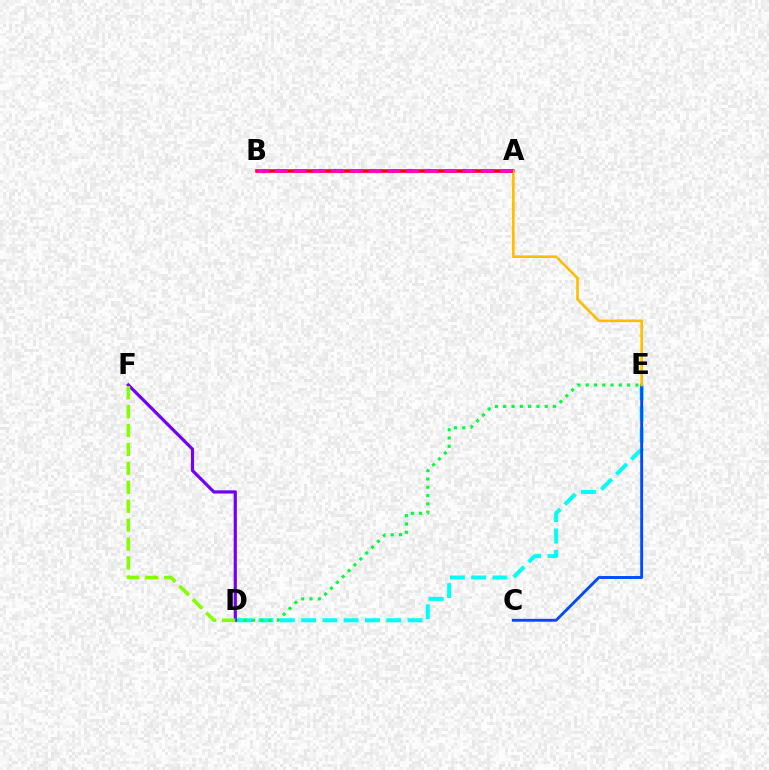{('D', 'E'): [{'color': '#00fff6', 'line_style': 'dashed', 'thickness': 2.89}, {'color': '#00ff39', 'line_style': 'dotted', 'thickness': 2.25}], ('A', 'B'): [{'color': '#ff0000', 'line_style': 'solid', 'thickness': 2.57}, {'color': '#ff00cf', 'line_style': 'dashed', 'thickness': 2.55}], ('C', 'E'): [{'color': '#004bff', 'line_style': 'solid', 'thickness': 2.07}], ('D', 'F'): [{'color': '#7200ff', 'line_style': 'solid', 'thickness': 2.3}, {'color': '#84ff00', 'line_style': 'dashed', 'thickness': 2.57}], ('A', 'E'): [{'color': '#ffbd00', 'line_style': 'solid', 'thickness': 1.87}]}